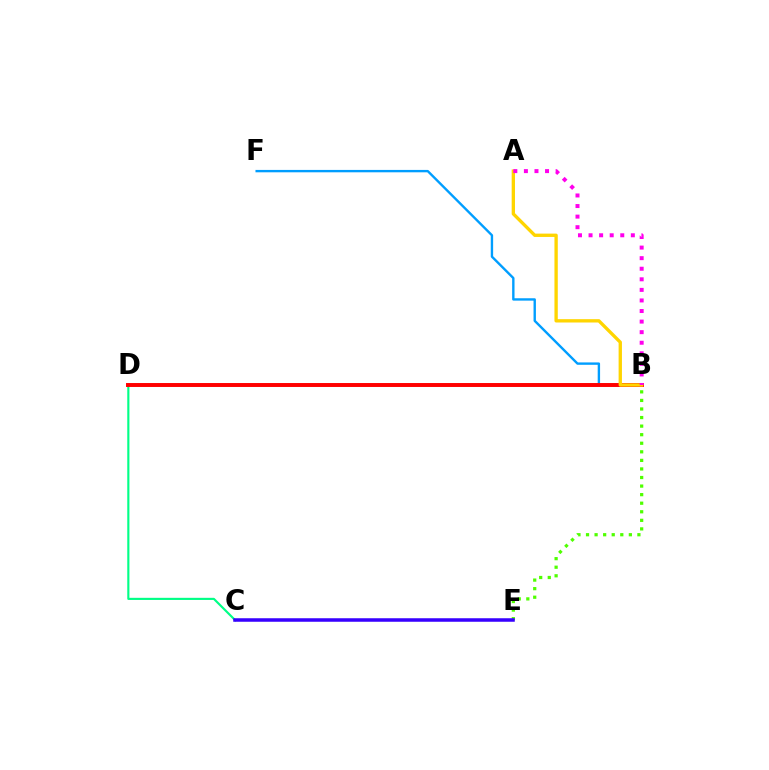{('B', 'E'): [{'color': '#4fff00', 'line_style': 'dotted', 'thickness': 2.33}], ('C', 'D'): [{'color': '#00ff86', 'line_style': 'solid', 'thickness': 1.54}], ('B', 'F'): [{'color': '#009eff', 'line_style': 'solid', 'thickness': 1.71}], ('C', 'E'): [{'color': '#3700ff', 'line_style': 'solid', 'thickness': 2.53}], ('B', 'D'): [{'color': '#ff0000', 'line_style': 'solid', 'thickness': 2.84}], ('A', 'B'): [{'color': '#ffd500', 'line_style': 'solid', 'thickness': 2.4}, {'color': '#ff00ed', 'line_style': 'dotted', 'thickness': 2.87}]}